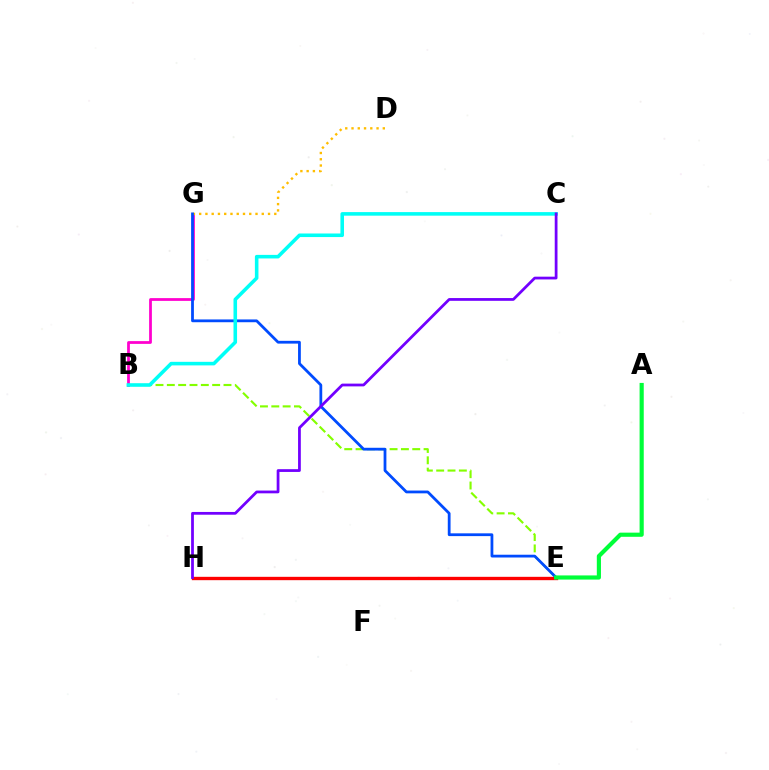{('E', 'H'): [{'color': '#ff0000', 'line_style': 'solid', 'thickness': 2.41}], ('B', 'G'): [{'color': '#ff00cf', 'line_style': 'solid', 'thickness': 1.99}], ('B', 'E'): [{'color': '#84ff00', 'line_style': 'dashed', 'thickness': 1.54}], ('D', 'G'): [{'color': '#ffbd00', 'line_style': 'dotted', 'thickness': 1.7}], ('E', 'G'): [{'color': '#004bff', 'line_style': 'solid', 'thickness': 2.0}], ('A', 'E'): [{'color': '#00ff39', 'line_style': 'solid', 'thickness': 2.99}], ('B', 'C'): [{'color': '#00fff6', 'line_style': 'solid', 'thickness': 2.57}], ('C', 'H'): [{'color': '#7200ff', 'line_style': 'solid', 'thickness': 1.99}]}